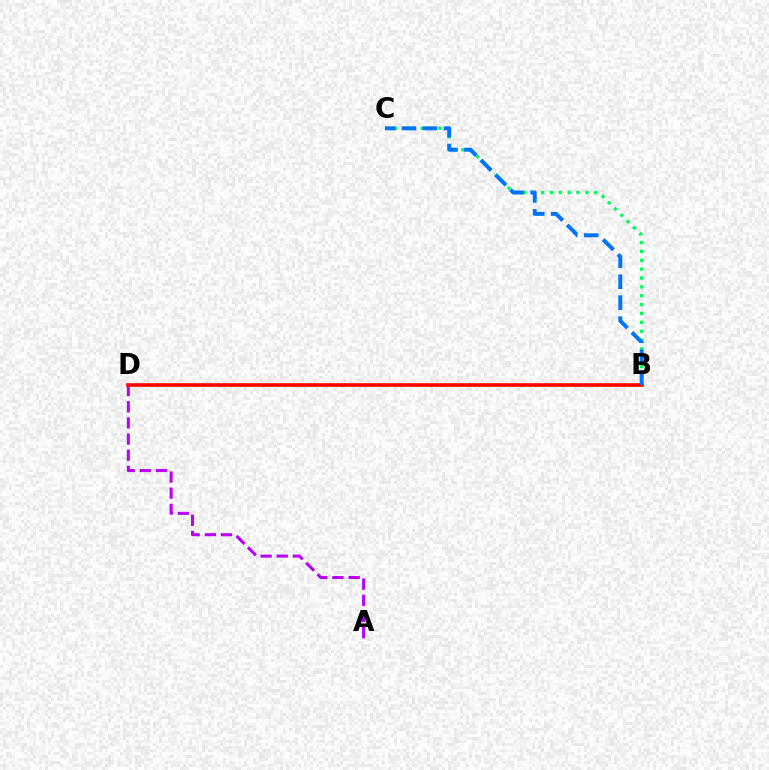{('B', 'C'): [{'color': '#00ff5c', 'line_style': 'dotted', 'thickness': 2.41}, {'color': '#0074ff', 'line_style': 'dashed', 'thickness': 2.85}], ('A', 'D'): [{'color': '#b900ff', 'line_style': 'dashed', 'thickness': 2.19}], ('B', 'D'): [{'color': '#d1ff00', 'line_style': 'dashed', 'thickness': 2.0}, {'color': '#ff0000', 'line_style': 'solid', 'thickness': 2.57}]}